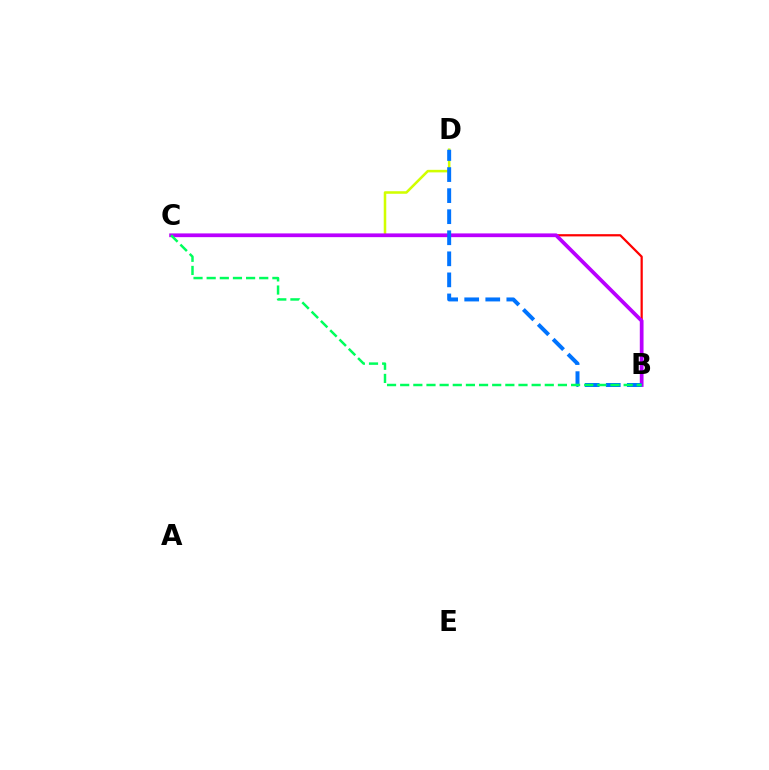{('C', 'D'): [{'color': '#d1ff00', 'line_style': 'solid', 'thickness': 1.83}], ('B', 'C'): [{'color': '#ff0000', 'line_style': 'solid', 'thickness': 1.61}, {'color': '#b900ff', 'line_style': 'solid', 'thickness': 2.7}, {'color': '#00ff5c', 'line_style': 'dashed', 'thickness': 1.79}], ('B', 'D'): [{'color': '#0074ff', 'line_style': 'dashed', 'thickness': 2.86}]}